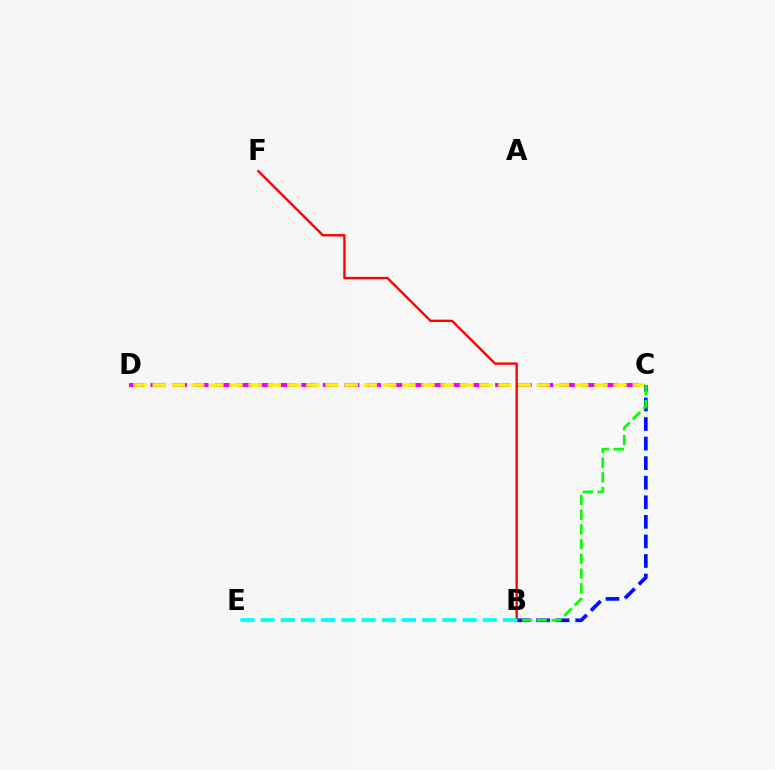{('C', 'D'): [{'color': '#ee00ff', 'line_style': 'dashed', 'thickness': 2.93}, {'color': '#fcf500', 'line_style': 'dashed', 'thickness': 2.61}], ('B', 'C'): [{'color': '#0010ff', 'line_style': 'dashed', 'thickness': 2.66}, {'color': '#08ff00', 'line_style': 'dashed', 'thickness': 2.0}], ('B', 'F'): [{'color': '#ff0000', 'line_style': 'solid', 'thickness': 1.7}], ('B', 'E'): [{'color': '#00fff6', 'line_style': 'dashed', 'thickness': 2.74}]}